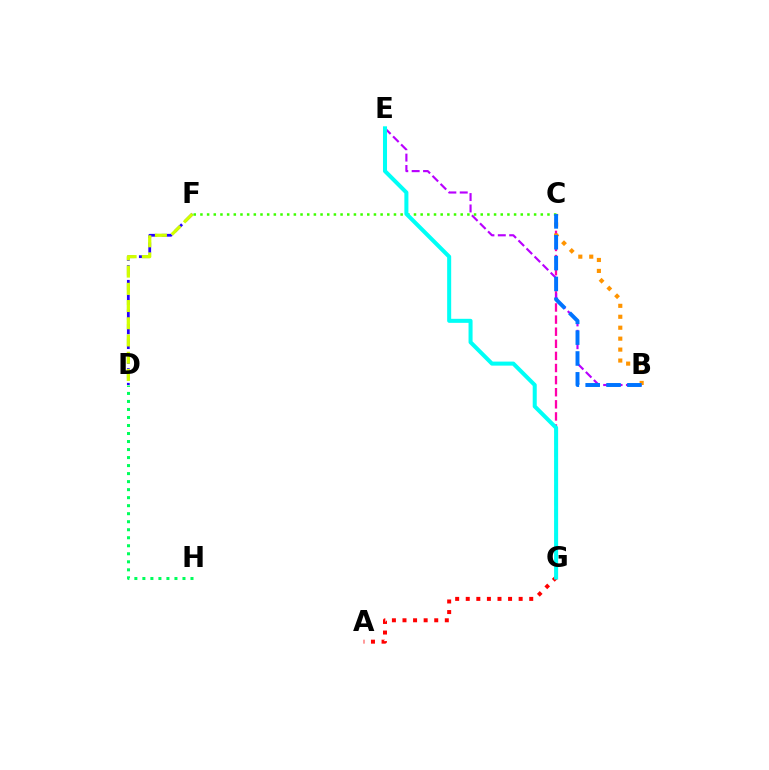{('C', 'G'): [{'color': '#ff00ac', 'line_style': 'dashed', 'thickness': 1.64}], ('A', 'G'): [{'color': '#ff0000', 'line_style': 'dotted', 'thickness': 2.87}], ('B', 'E'): [{'color': '#b900ff', 'line_style': 'dashed', 'thickness': 1.55}], ('B', 'C'): [{'color': '#ff9400', 'line_style': 'dotted', 'thickness': 2.97}, {'color': '#0074ff', 'line_style': 'dashed', 'thickness': 2.83}], ('D', 'F'): [{'color': '#2500ff', 'line_style': 'dashed', 'thickness': 2.0}, {'color': '#d1ff00', 'line_style': 'dashed', 'thickness': 2.34}], ('C', 'F'): [{'color': '#3dff00', 'line_style': 'dotted', 'thickness': 1.81}], ('E', 'G'): [{'color': '#00fff6', 'line_style': 'solid', 'thickness': 2.9}], ('D', 'H'): [{'color': '#00ff5c', 'line_style': 'dotted', 'thickness': 2.18}]}